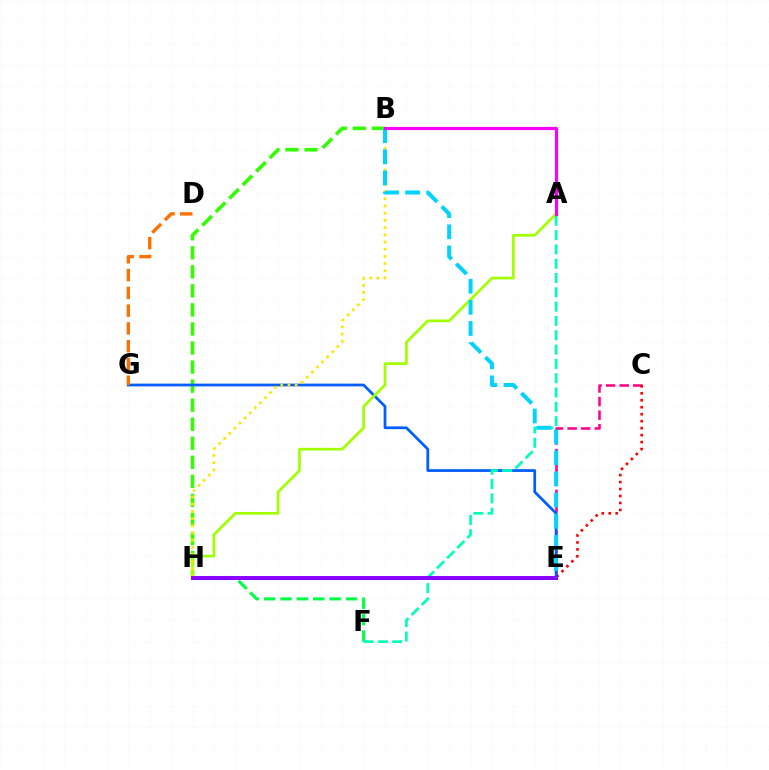{('C', 'E'): [{'color': '#ff0088', 'line_style': 'dashed', 'thickness': 1.84}, {'color': '#ff0000', 'line_style': 'dotted', 'thickness': 1.89}], ('B', 'H'): [{'color': '#31ff00', 'line_style': 'dashed', 'thickness': 2.59}, {'color': '#ffe600', 'line_style': 'dotted', 'thickness': 1.96}], ('E', 'G'): [{'color': '#005dff', 'line_style': 'solid', 'thickness': 1.98}], ('F', 'H'): [{'color': '#00ff45', 'line_style': 'dashed', 'thickness': 2.23}], ('A', 'F'): [{'color': '#00ffbb', 'line_style': 'dashed', 'thickness': 1.94}], ('A', 'H'): [{'color': '#a2ff00', 'line_style': 'solid', 'thickness': 1.96}], ('D', 'G'): [{'color': '#ff7000', 'line_style': 'dashed', 'thickness': 2.41}], ('E', 'H'): [{'color': '#1900ff', 'line_style': 'solid', 'thickness': 2.16}, {'color': '#8a00ff', 'line_style': 'solid', 'thickness': 2.84}], ('B', 'E'): [{'color': '#00d3ff', 'line_style': 'dashed', 'thickness': 2.87}], ('A', 'B'): [{'color': '#fa00f9', 'line_style': 'solid', 'thickness': 2.27}]}